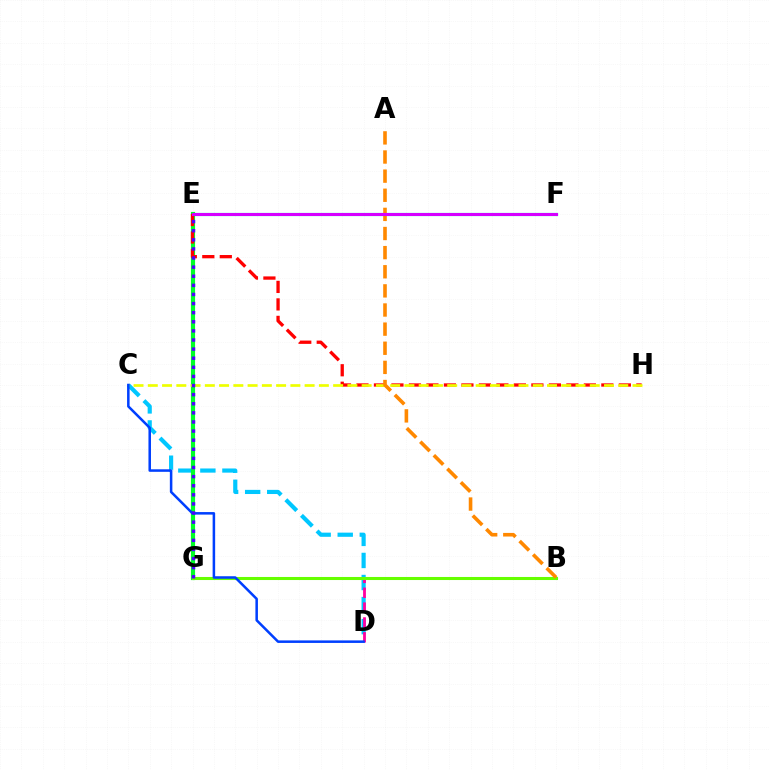{('C', 'D'): [{'color': '#00c7ff', 'line_style': 'dashed', 'thickness': 3.0}, {'color': '#003fff', 'line_style': 'solid', 'thickness': 1.82}], ('E', 'F'): [{'color': '#00ffaf', 'line_style': 'solid', 'thickness': 2.3}, {'color': '#d600ff', 'line_style': 'solid', 'thickness': 2.19}], ('E', 'G'): [{'color': '#00ff27', 'line_style': 'solid', 'thickness': 3.0}, {'color': '#4f00ff', 'line_style': 'dotted', 'thickness': 2.47}], ('E', 'H'): [{'color': '#ff0000', 'line_style': 'dashed', 'thickness': 2.38}], ('C', 'H'): [{'color': '#eeff00', 'line_style': 'dashed', 'thickness': 1.94}], ('D', 'G'): [{'color': '#ff00a0', 'line_style': 'dashed', 'thickness': 2.02}], ('B', 'G'): [{'color': '#66ff00', 'line_style': 'solid', 'thickness': 2.2}], ('A', 'B'): [{'color': '#ff8800', 'line_style': 'dashed', 'thickness': 2.6}]}